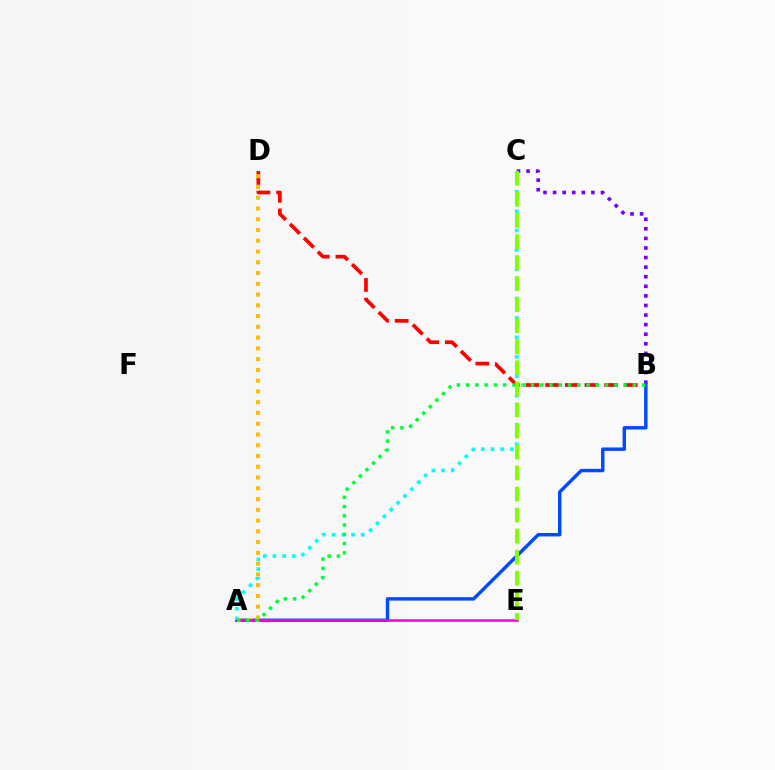{('A', 'B'): [{'color': '#004bff', 'line_style': 'solid', 'thickness': 2.47}, {'color': '#00ff39', 'line_style': 'dotted', 'thickness': 2.52}], ('B', 'C'): [{'color': '#7200ff', 'line_style': 'dotted', 'thickness': 2.6}], ('B', 'D'): [{'color': '#ff0000', 'line_style': 'dashed', 'thickness': 2.67}], ('A', 'C'): [{'color': '#00fff6', 'line_style': 'dotted', 'thickness': 2.64}], ('A', 'D'): [{'color': '#ffbd00', 'line_style': 'dotted', 'thickness': 2.92}], ('A', 'E'): [{'color': '#ff00cf', 'line_style': 'solid', 'thickness': 1.83}], ('C', 'E'): [{'color': '#84ff00', 'line_style': 'dashed', 'thickness': 2.86}]}